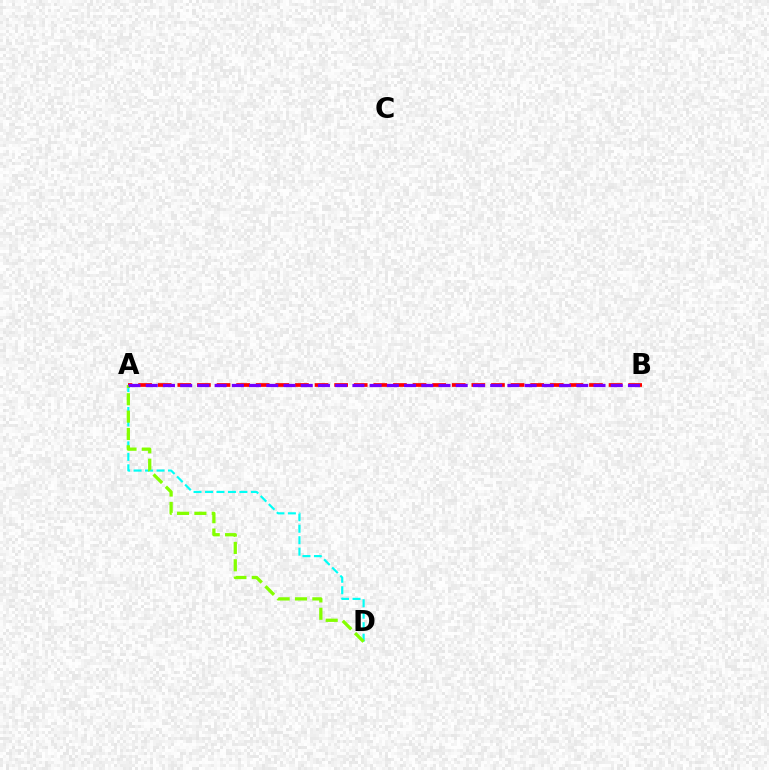{('A', 'D'): [{'color': '#00fff6', 'line_style': 'dashed', 'thickness': 1.56}, {'color': '#84ff00', 'line_style': 'dashed', 'thickness': 2.36}], ('A', 'B'): [{'color': '#ff0000', 'line_style': 'dashed', 'thickness': 2.66}, {'color': '#7200ff', 'line_style': 'dashed', 'thickness': 2.34}]}